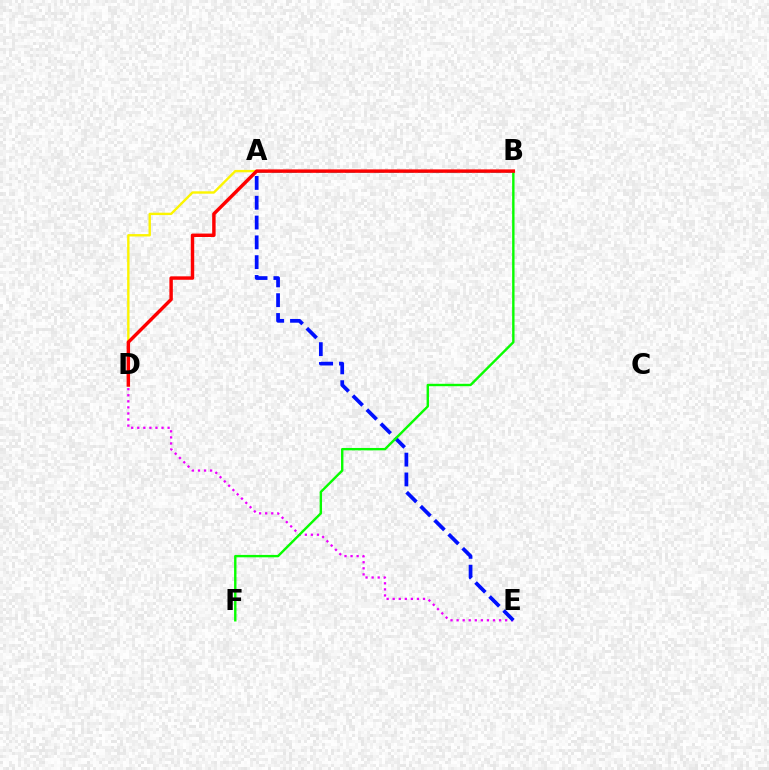{('D', 'E'): [{'color': '#ee00ff', 'line_style': 'dotted', 'thickness': 1.65}], ('A', 'B'): [{'color': '#00fff6', 'line_style': 'dashed', 'thickness': 1.98}], ('A', 'E'): [{'color': '#0010ff', 'line_style': 'dashed', 'thickness': 2.69}], ('A', 'D'): [{'color': '#fcf500', 'line_style': 'solid', 'thickness': 1.72}], ('B', 'F'): [{'color': '#08ff00', 'line_style': 'solid', 'thickness': 1.72}], ('B', 'D'): [{'color': '#ff0000', 'line_style': 'solid', 'thickness': 2.48}]}